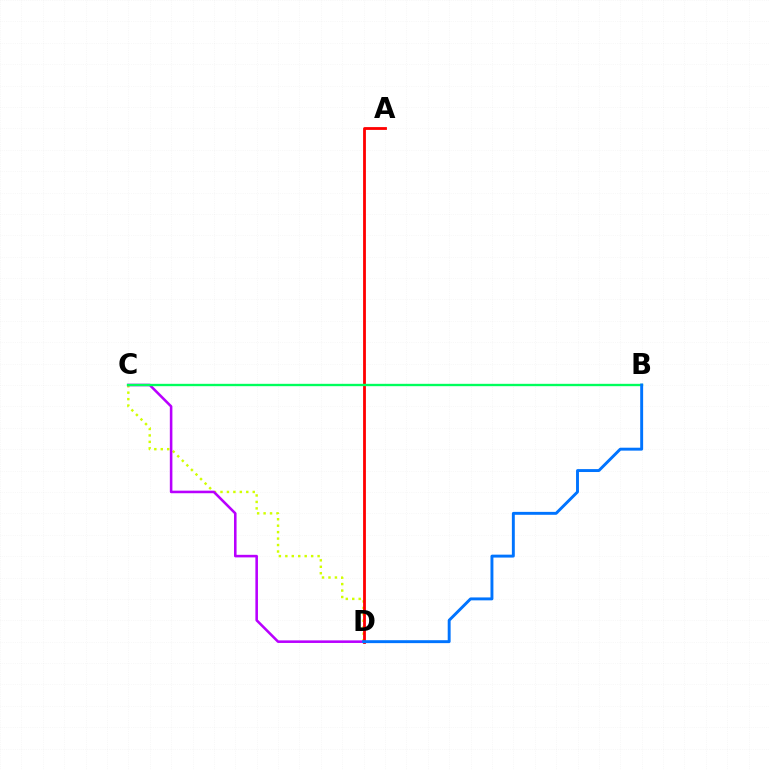{('C', 'D'): [{'color': '#d1ff00', 'line_style': 'dotted', 'thickness': 1.75}, {'color': '#b900ff', 'line_style': 'solid', 'thickness': 1.85}], ('A', 'D'): [{'color': '#ff0000', 'line_style': 'solid', 'thickness': 2.02}], ('B', 'C'): [{'color': '#00ff5c', 'line_style': 'solid', 'thickness': 1.69}], ('B', 'D'): [{'color': '#0074ff', 'line_style': 'solid', 'thickness': 2.1}]}